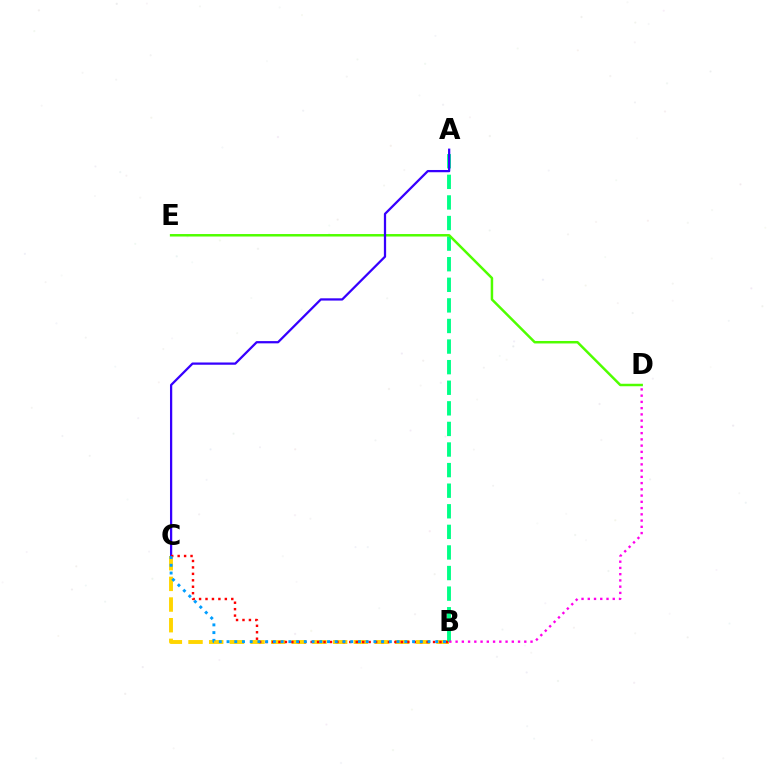{('B', 'C'): [{'color': '#ffd500', 'line_style': 'dashed', 'thickness': 2.81}, {'color': '#ff0000', 'line_style': 'dotted', 'thickness': 1.75}, {'color': '#009eff', 'line_style': 'dotted', 'thickness': 2.1}], ('A', 'B'): [{'color': '#00ff86', 'line_style': 'dashed', 'thickness': 2.8}], ('D', 'E'): [{'color': '#4fff00', 'line_style': 'solid', 'thickness': 1.79}], ('A', 'C'): [{'color': '#3700ff', 'line_style': 'solid', 'thickness': 1.62}], ('B', 'D'): [{'color': '#ff00ed', 'line_style': 'dotted', 'thickness': 1.7}]}